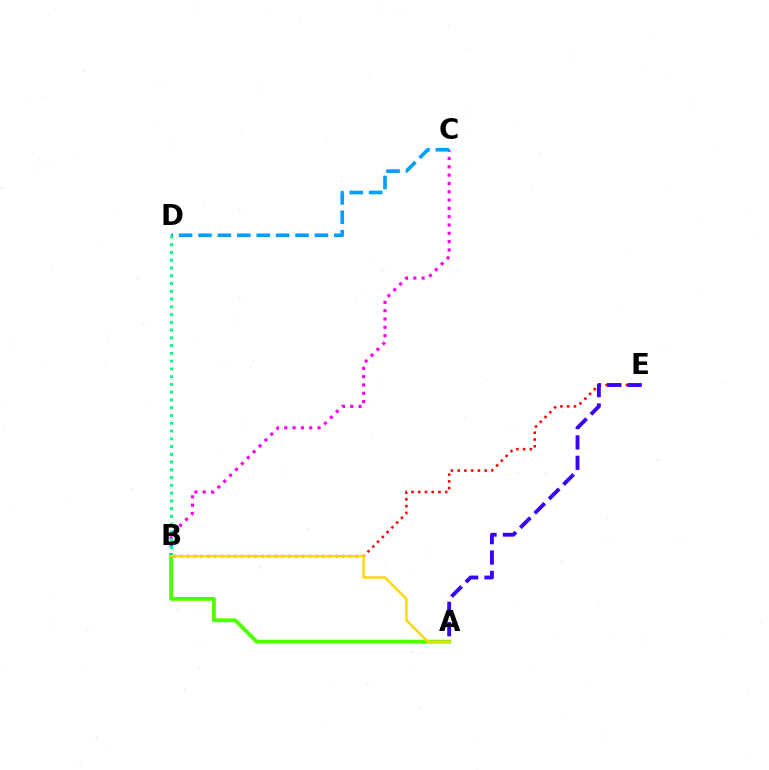{('B', 'C'): [{'color': '#ff00ed', 'line_style': 'dotted', 'thickness': 2.26}], ('C', 'D'): [{'color': '#009eff', 'line_style': 'dashed', 'thickness': 2.64}], ('A', 'B'): [{'color': '#4fff00', 'line_style': 'solid', 'thickness': 2.77}, {'color': '#ffd500', 'line_style': 'solid', 'thickness': 1.7}], ('B', 'E'): [{'color': '#ff0000', 'line_style': 'dotted', 'thickness': 1.84}], ('B', 'D'): [{'color': '#00ff86', 'line_style': 'dotted', 'thickness': 2.11}], ('A', 'E'): [{'color': '#3700ff', 'line_style': 'dashed', 'thickness': 2.77}]}